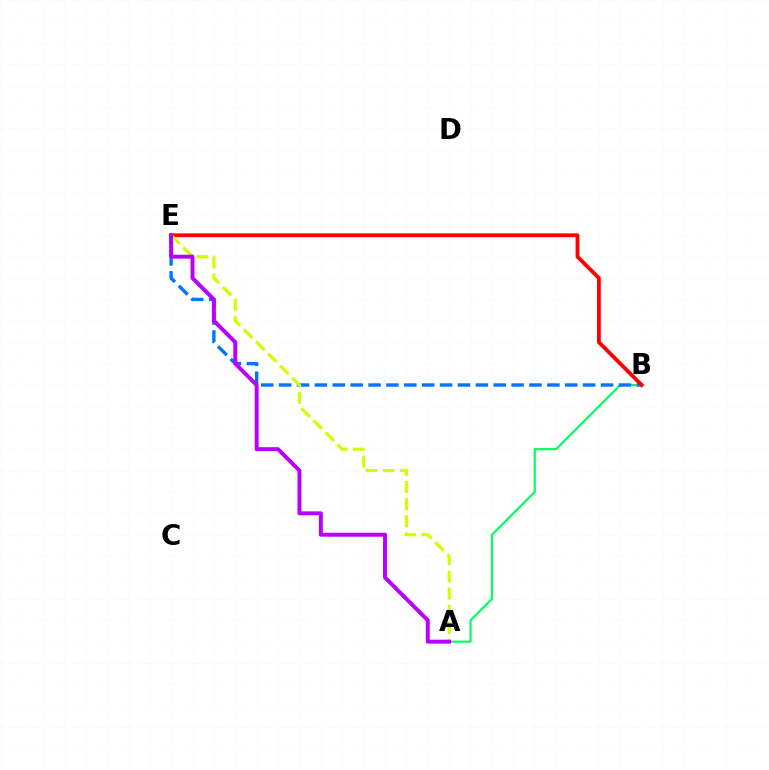{('A', 'B'): [{'color': '#00ff5c', 'line_style': 'solid', 'thickness': 1.55}], ('B', 'E'): [{'color': '#0074ff', 'line_style': 'dashed', 'thickness': 2.43}, {'color': '#ff0000', 'line_style': 'solid', 'thickness': 2.74}], ('A', 'E'): [{'color': '#d1ff00', 'line_style': 'dashed', 'thickness': 2.32}, {'color': '#b900ff', 'line_style': 'solid', 'thickness': 2.84}]}